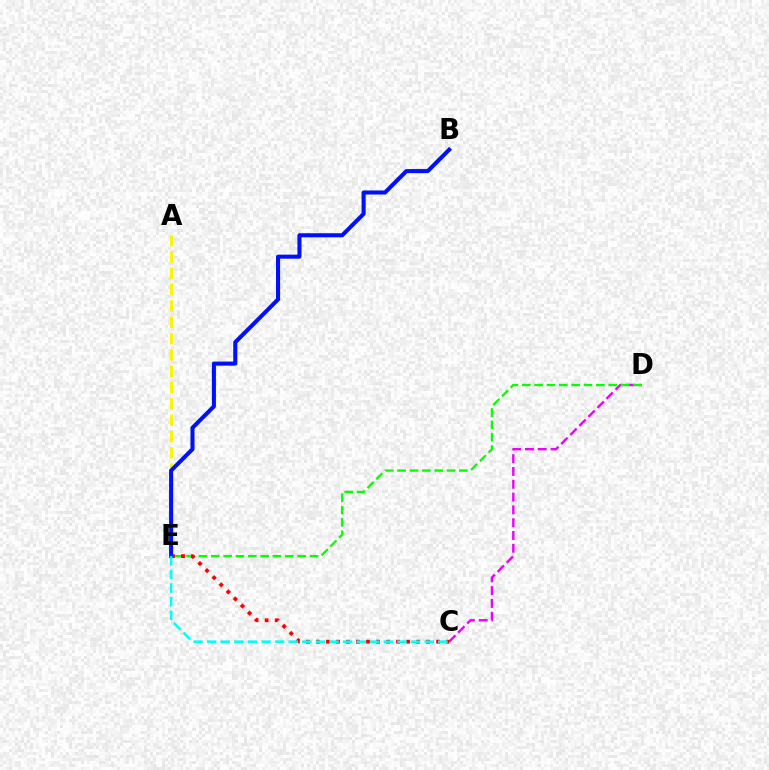{('C', 'D'): [{'color': '#ee00ff', 'line_style': 'dashed', 'thickness': 1.74}], ('D', 'E'): [{'color': '#08ff00', 'line_style': 'dashed', 'thickness': 1.68}], ('C', 'E'): [{'color': '#ff0000', 'line_style': 'dotted', 'thickness': 2.72}, {'color': '#00fff6', 'line_style': 'dashed', 'thickness': 1.85}], ('A', 'E'): [{'color': '#fcf500', 'line_style': 'dashed', 'thickness': 2.22}], ('B', 'E'): [{'color': '#0010ff', 'line_style': 'solid', 'thickness': 2.93}]}